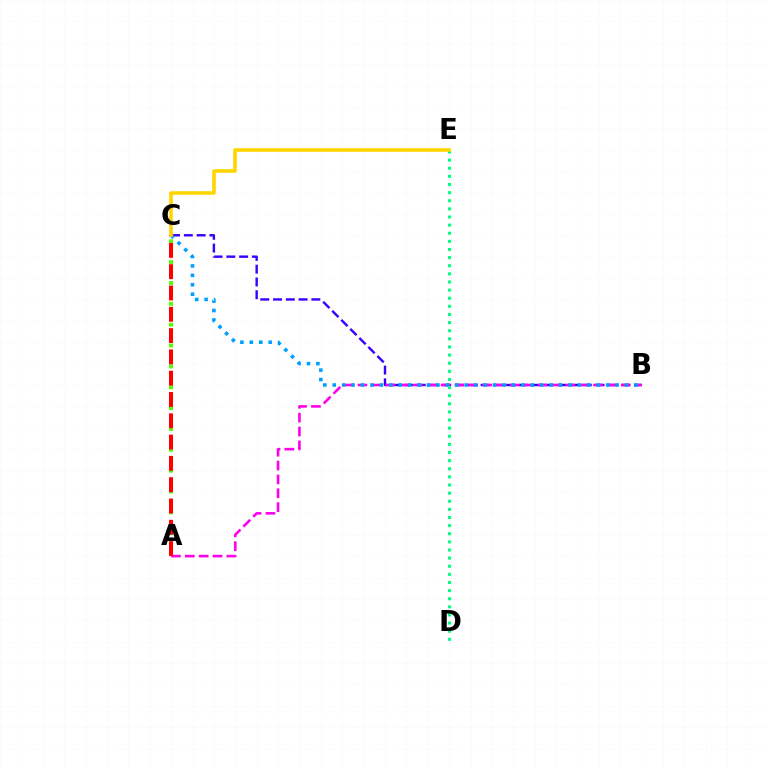{('B', 'C'): [{'color': '#3700ff', 'line_style': 'dashed', 'thickness': 1.74}, {'color': '#009eff', 'line_style': 'dotted', 'thickness': 2.56}], ('A', 'B'): [{'color': '#ff00ed', 'line_style': 'dashed', 'thickness': 1.88}], ('A', 'C'): [{'color': '#4fff00', 'line_style': 'dotted', 'thickness': 2.83}, {'color': '#ff0000', 'line_style': 'dashed', 'thickness': 2.89}], ('D', 'E'): [{'color': '#00ff86', 'line_style': 'dotted', 'thickness': 2.21}], ('C', 'E'): [{'color': '#ffd500', 'line_style': 'solid', 'thickness': 2.6}]}